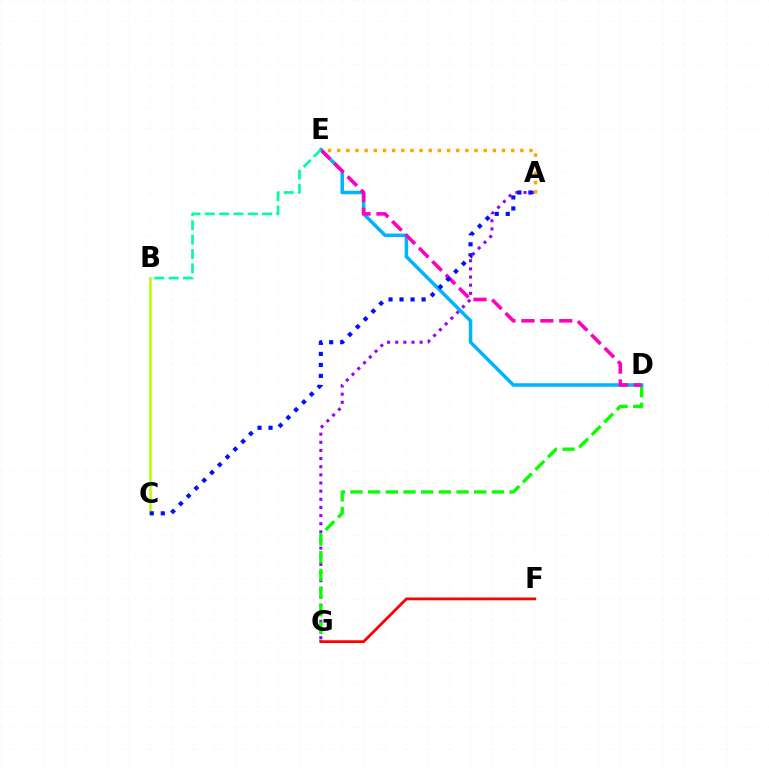{('A', 'G'): [{'color': '#9b00ff', 'line_style': 'dotted', 'thickness': 2.21}], ('B', 'C'): [{'color': '#b3ff00', 'line_style': 'solid', 'thickness': 1.82}], ('D', 'G'): [{'color': '#08ff00', 'line_style': 'dashed', 'thickness': 2.4}], ('A', 'E'): [{'color': '#ffa500', 'line_style': 'dotted', 'thickness': 2.49}], ('D', 'E'): [{'color': '#00b5ff', 'line_style': 'solid', 'thickness': 2.53}, {'color': '#ff00bd', 'line_style': 'dashed', 'thickness': 2.57}], ('F', 'G'): [{'color': '#ff0000', 'line_style': 'solid', 'thickness': 2.01}], ('A', 'C'): [{'color': '#0010ff', 'line_style': 'dotted', 'thickness': 2.99}], ('B', 'E'): [{'color': '#00ff9d', 'line_style': 'dashed', 'thickness': 1.95}]}